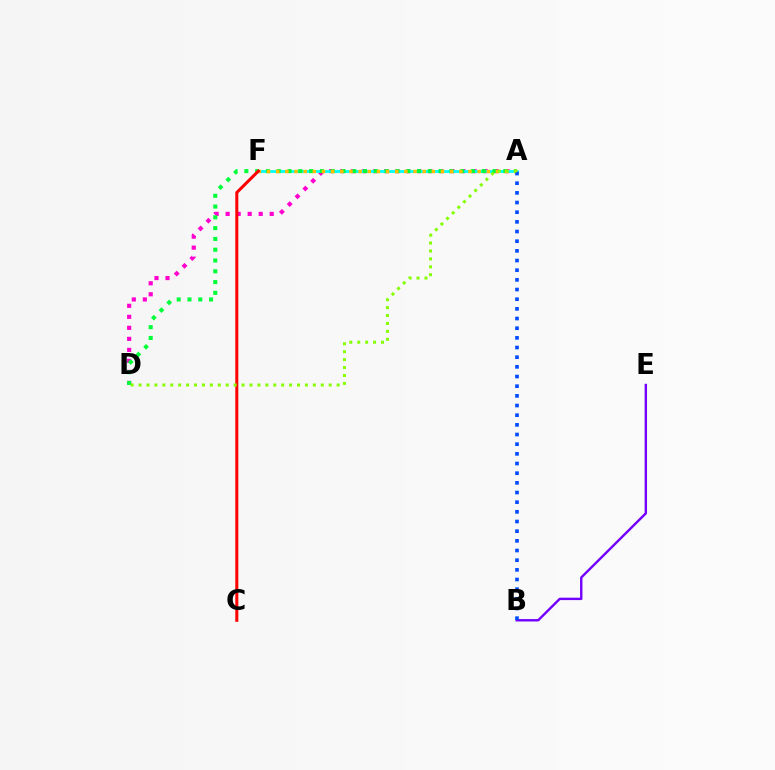{('A', 'D'): [{'color': '#ff00cf', 'line_style': 'dotted', 'thickness': 2.99}, {'color': '#00ff39', 'line_style': 'dotted', 'thickness': 2.93}, {'color': '#84ff00', 'line_style': 'dotted', 'thickness': 2.15}], ('B', 'E'): [{'color': '#7200ff', 'line_style': 'solid', 'thickness': 1.72}], ('A', 'F'): [{'color': '#00fff6', 'line_style': 'solid', 'thickness': 2.01}, {'color': '#ffbd00', 'line_style': 'dotted', 'thickness': 2.49}], ('C', 'F'): [{'color': '#ff0000', 'line_style': 'solid', 'thickness': 2.18}], ('A', 'B'): [{'color': '#004bff', 'line_style': 'dotted', 'thickness': 2.63}]}